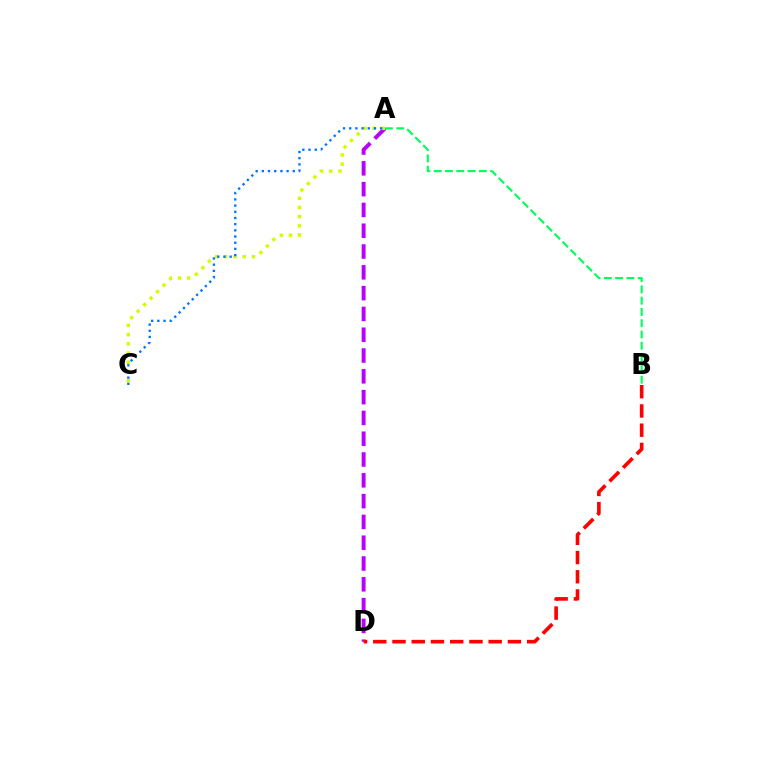{('A', 'D'): [{'color': '#b900ff', 'line_style': 'dashed', 'thickness': 2.83}], ('A', 'C'): [{'color': '#d1ff00', 'line_style': 'dotted', 'thickness': 2.5}, {'color': '#0074ff', 'line_style': 'dotted', 'thickness': 1.68}], ('B', 'D'): [{'color': '#ff0000', 'line_style': 'dashed', 'thickness': 2.61}], ('A', 'B'): [{'color': '#00ff5c', 'line_style': 'dashed', 'thickness': 1.53}]}